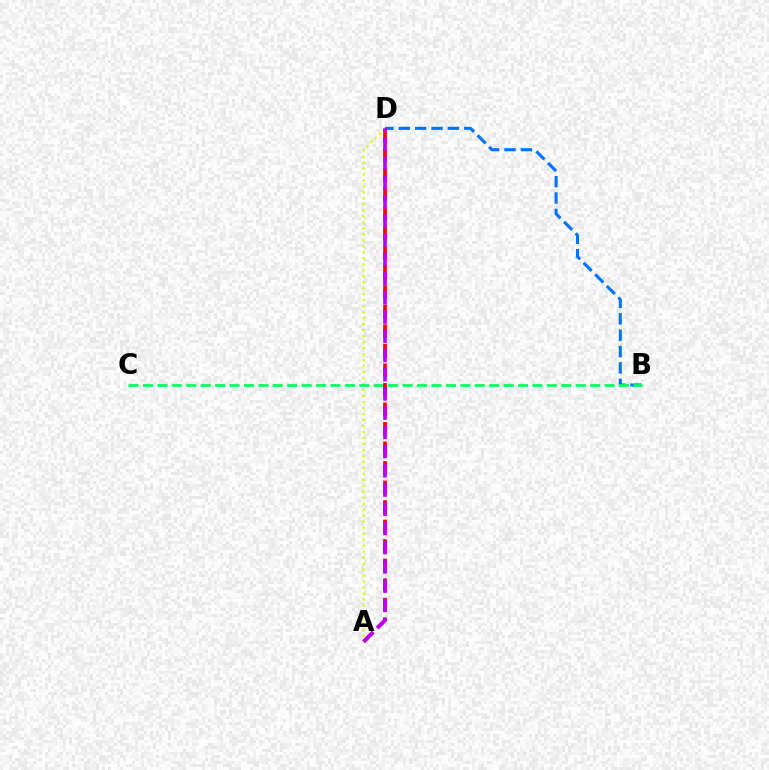{('A', 'D'): [{'color': '#d1ff00', 'line_style': 'dotted', 'thickness': 1.63}, {'color': '#ff0000', 'line_style': 'dashed', 'thickness': 2.65}, {'color': '#b900ff', 'line_style': 'dashed', 'thickness': 2.61}], ('B', 'D'): [{'color': '#0074ff', 'line_style': 'dashed', 'thickness': 2.22}], ('B', 'C'): [{'color': '#00ff5c', 'line_style': 'dashed', 'thickness': 1.96}]}